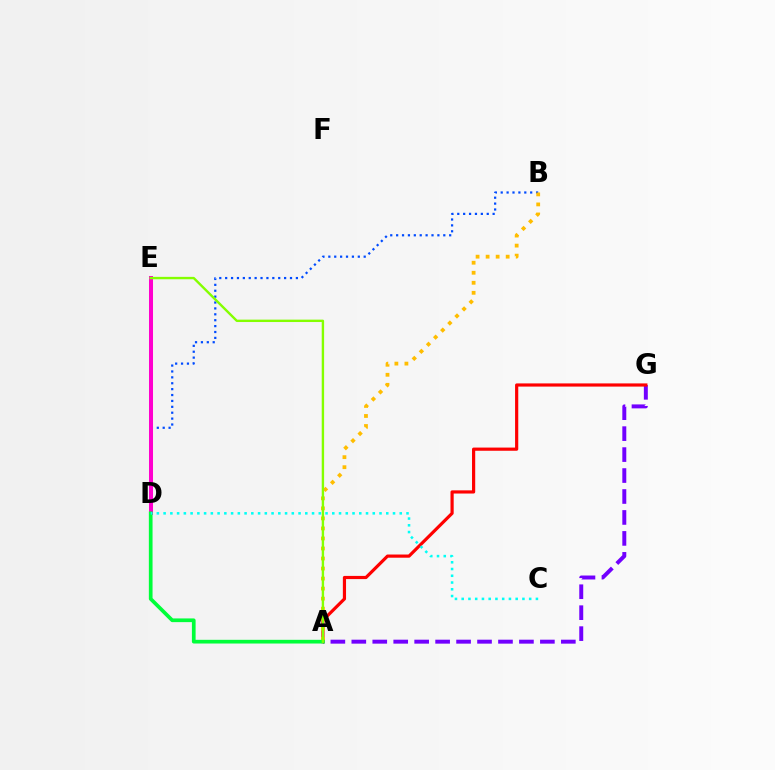{('A', 'G'): [{'color': '#7200ff', 'line_style': 'dashed', 'thickness': 2.85}, {'color': '#ff0000', 'line_style': 'solid', 'thickness': 2.29}], ('B', 'D'): [{'color': '#004bff', 'line_style': 'dotted', 'thickness': 1.6}], ('A', 'B'): [{'color': '#ffbd00', 'line_style': 'dotted', 'thickness': 2.72}], ('D', 'E'): [{'color': '#ff00cf', 'line_style': 'solid', 'thickness': 2.89}], ('A', 'D'): [{'color': '#00ff39', 'line_style': 'solid', 'thickness': 2.67}], ('C', 'D'): [{'color': '#00fff6', 'line_style': 'dotted', 'thickness': 1.83}], ('A', 'E'): [{'color': '#84ff00', 'line_style': 'solid', 'thickness': 1.72}]}